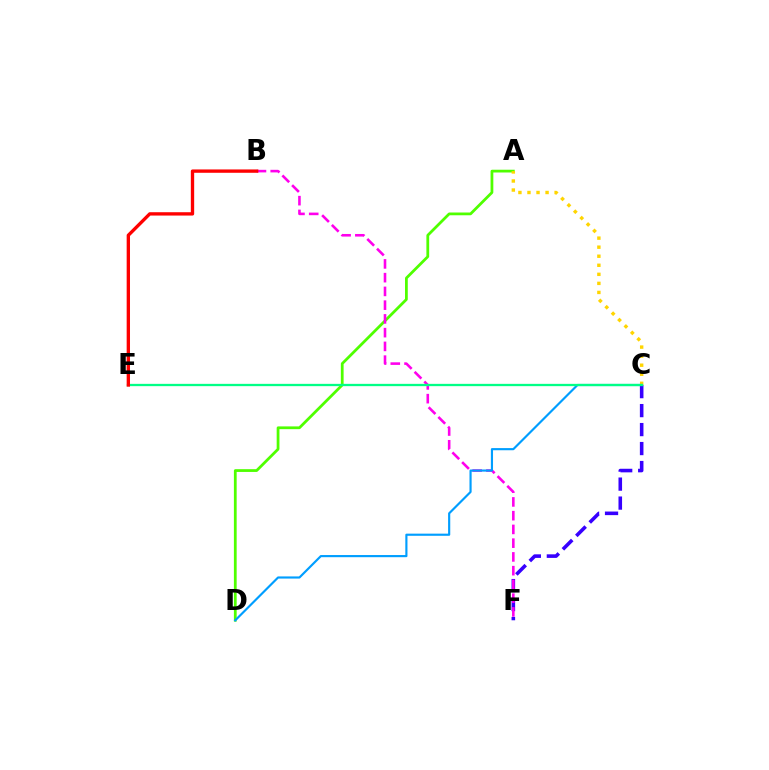{('C', 'F'): [{'color': '#3700ff', 'line_style': 'dashed', 'thickness': 2.58}], ('A', 'D'): [{'color': '#4fff00', 'line_style': 'solid', 'thickness': 1.99}], ('A', 'C'): [{'color': '#ffd500', 'line_style': 'dotted', 'thickness': 2.46}], ('B', 'F'): [{'color': '#ff00ed', 'line_style': 'dashed', 'thickness': 1.87}], ('C', 'D'): [{'color': '#009eff', 'line_style': 'solid', 'thickness': 1.55}], ('C', 'E'): [{'color': '#00ff86', 'line_style': 'solid', 'thickness': 1.65}], ('B', 'E'): [{'color': '#ff0000', 'line_style': 'solid', 'thickness': 2.4}]}